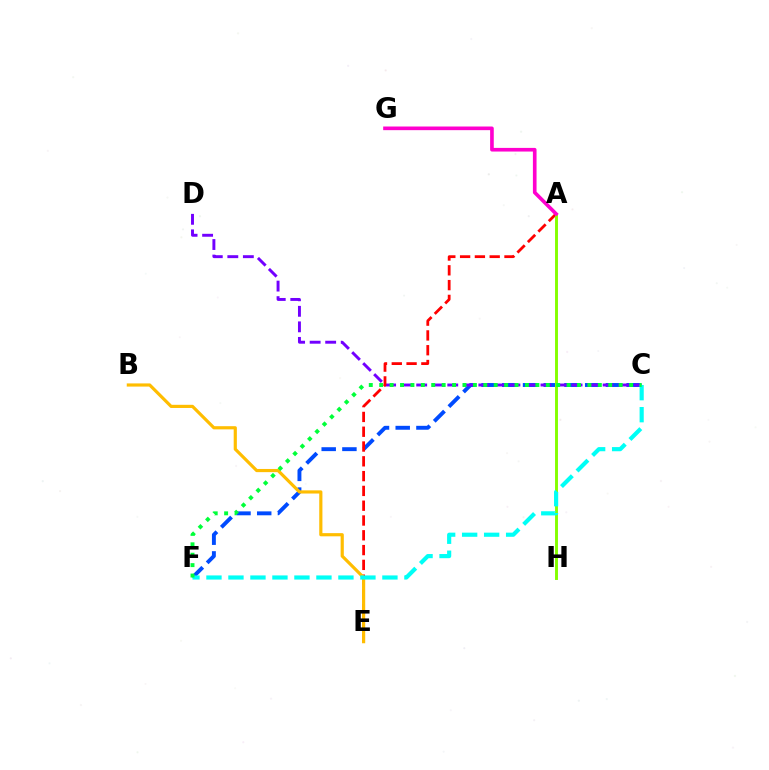{('C', 'F'): [{'color': '#004bff', 'line_style': 'dashed', 'thickness': 2.81}, {'color': '#00fff6', 'line_style': 'dashed', 'thickness': 2.99}, {'color': '#00ff39', 'line_style': 'dotted', 'thickness': 2.83}], ('C', 'D'): [{'color': '#7200ff', 'line_style': 'dashed', 'thickness': 2.11}], ('A', 'E'): [{'color': '#ff0000', 'line_style': 'dashed', 'thickness': 2.01}], ('A', 'H'): [{'color': '#84ff00', 'line_style': 'solid', 'thickness': 2.1}], ('B', 'E'): [{'color': '#ffbd00', 'line_style': 'solid', 'thickness': 2.28}], ('A', 'G'): [{'color': '#ff00cf', 'line_style': 'solid', 'thickness': 2.63}]}